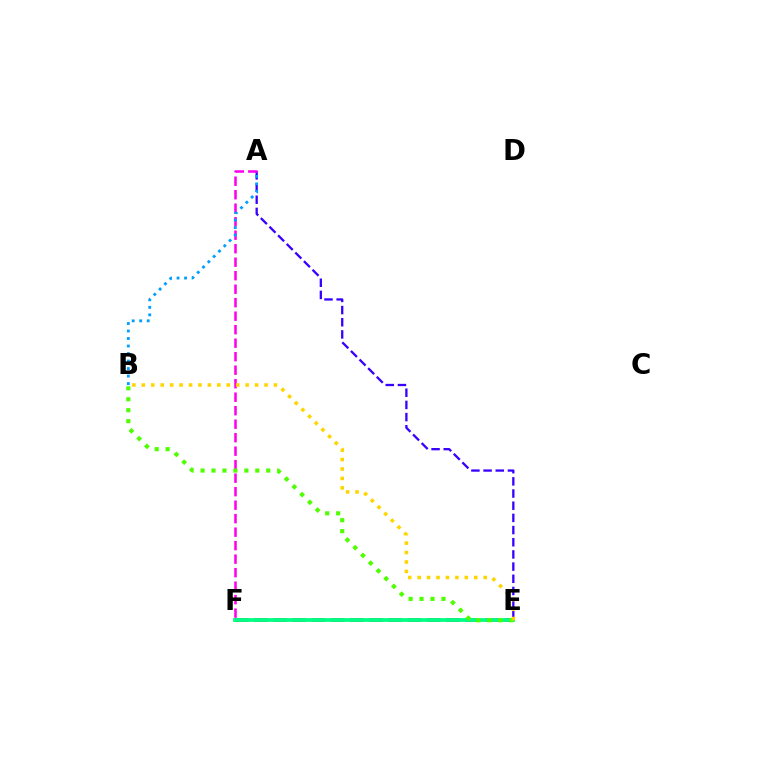{('A', 'E'): [{'color': '#3700ff', 'line_style': 'dashed', 'thickness': 1.65}], ('E', 'F'): [{'color': '#ff0000', 'line_style': 'dashed', 'thickness': 2.61}, {'color': '#00ff86', 'line_style': 'solid', 'thickness': 2.74}], ('A', 'F'): [{'color': '#ff00ed', 'line_style': 'dashed', 'thickness': 1.83}], ('B', 'E'): [{'color': '#4fff00', 'line_style': 'dotted', 'thickness': 2.98}, {'color': '#ffd500', 'line_style': 'dotted', 'thickness': 2.56}], ('A', 'B'): [{'color': '#009eff', 'line_style': 'dotted', 'thickness': 2.04}]}